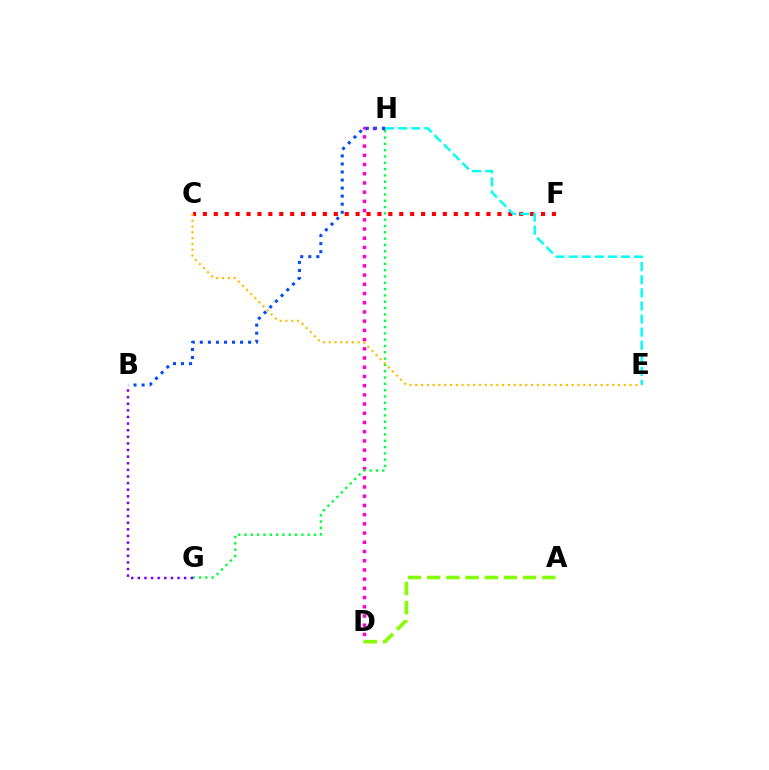{('D', 'H'): [{'color': '#ff00cf', 'line_style': 'dotted', 'thickness': 2.5}], ('A', 'D'): [{'color': '#84ff00', 'line_style': 'dashed', 'thickness': 2.61}], ('G', 'H'): [{'color': '#00ff39', 'line_style': 'dotted', 'thickness': 1.72}], ('B', 'H'): [{'color': '#004bff', 'line_style': 'dotted', 'thickness': 2.19}], ('C', 'F'): [{'color': '#ff0000', 'line_style': 'dotted', 'thickness': 2.96}], ('E', 'H'): [{'color': '#00fff6', 'line_style': 'dashed', 'thickness': 1.78}], ('B', 'G'): [{'color': '#7200ff', 'line_style': 'dotted', 'thickness': 1.8}], ('C', 'E'): [{'color': '#ffbd00', 'line_style': 'dotted', 'thickness': 1.57}]}